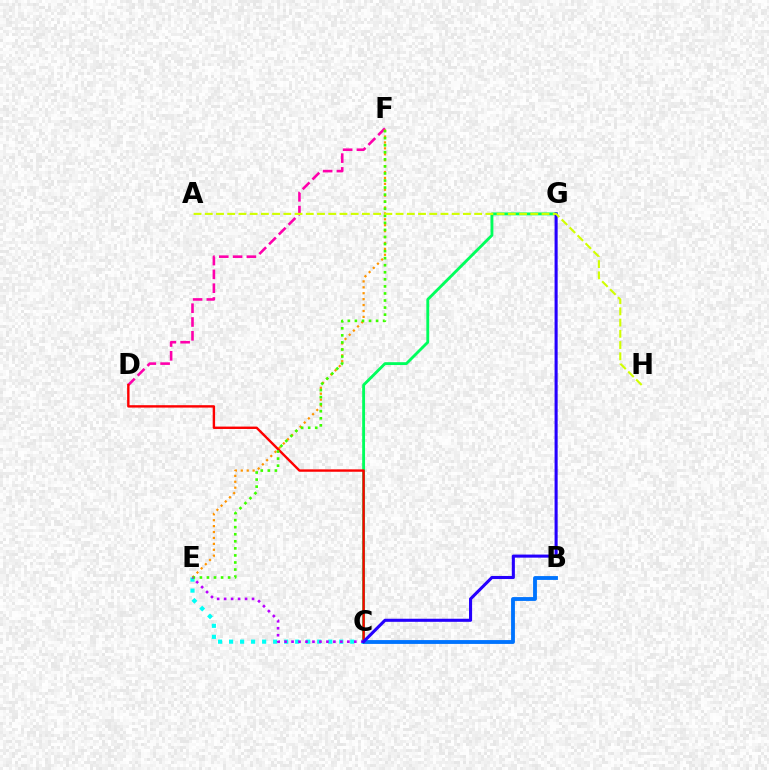{('B', 'C'): [{'color': '#0074ff', 'line_style': 'solid', 'thickness': 2.77}], ('C', 'E'): [{'color': '#00fff6', 'line_style': 'dotted', 'thickness': 2.99}, {'color': '#b900ff', 'line_style': 'dotted', 'thickness': 1.9}], ('C', 'G'): [{'color': '#00ff5c', 'line_style': 'solid', 'thickness': 2.05}, {'color': '#2500ff', 'line_style': 'solid', 'thickness': 2.22}], ('D', 'F'): [{'color': '#ff00ac', 'line_style': 'dashed', 'thickness': 1.87}], ('E', 'F'): [{'color': '#ff9400', 'line_style': 'dotted', 'thickness': 1.61}, {'color': '#3dff00', 'line_style': 'dotted', 'thickness': 1.92}], ('C', 'D'): [{'color': '#ff0000', 'line_style': 'solid', 'thickness': 1.73}], ('A', 'H'): [{'color': '#d1ff00', 'line_style': 'dashed', 'thickness': 1.52}]}